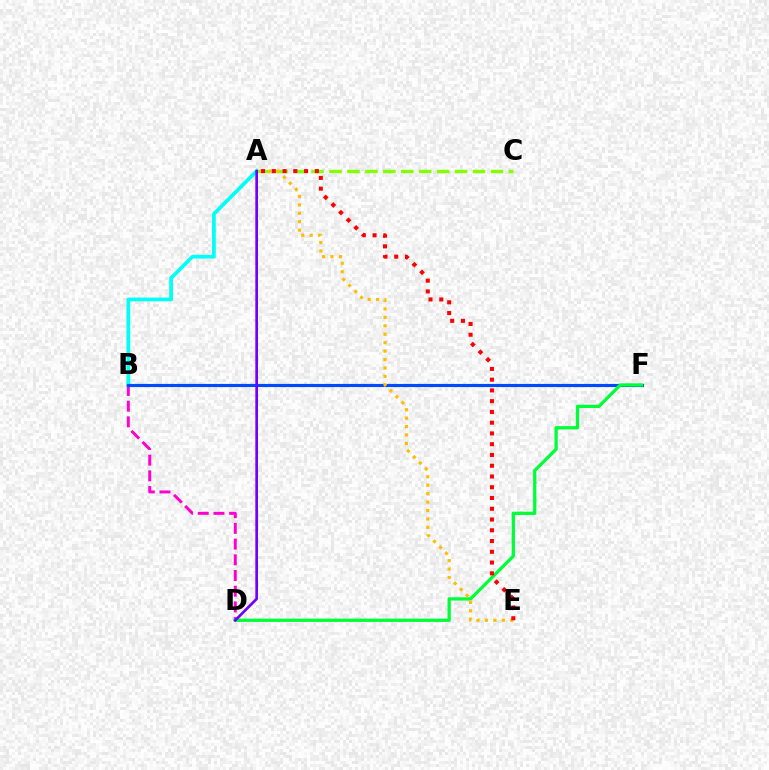{('A', 'B'): [{'color': '#00fff6', 'line_style': 'solid', 'thickness': 2.67}], ('B', 'D'): [{'color': '#ff00cf', 'line_style': 'dashed', 'thickness': 2.13}], ('B', 'F'): [{'color': '#004bff', 'line_style': 'solid', 'thickness': 2.26}], ('D', 'F'): [{'color': '#00ff39', 'line_style': 'solid', 'thickness': 2.37}], ('A', 'C'): [{'color': '#84ff00', 'line_style': 'dashed', 'thickness': 2.44}], ('A', 'E'): [{'color': '#ffbd00', 'line_style': 'dotted', 'thickness': 2.29}, {'color': '#ff0000', 'line_style': 'dotted', 'thickness': 2.92}], ('A', 'D'): [{'color': '#7200ff', 'line_style': 'solid', 'thickness': 1.94}]}